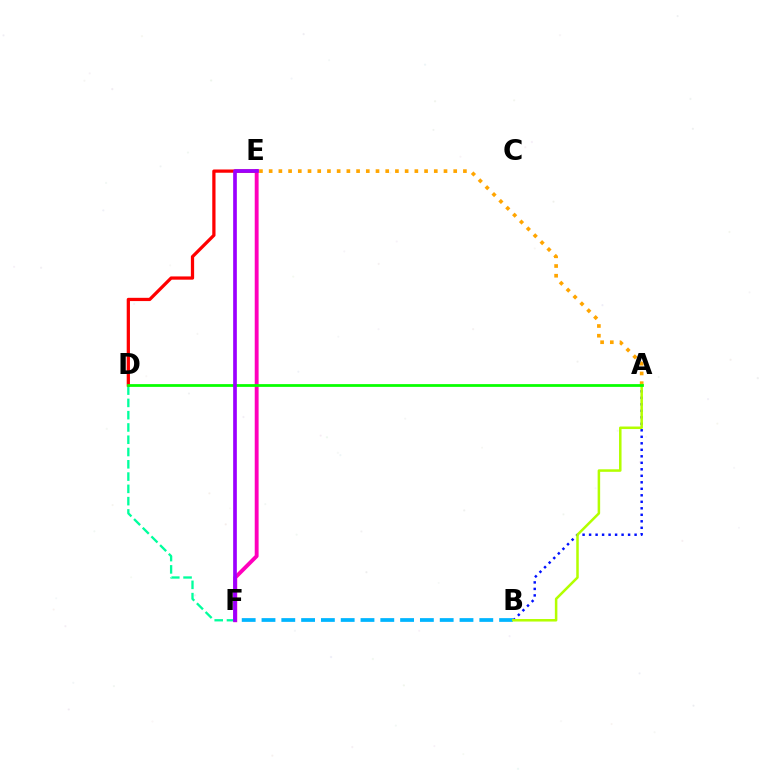{('D', 'F'): [{'color': '#00ff9d', 'line_style': 'dashed', 'thickness': 1.67}], ('B', 'F'): [{'color': '#00b5ff', 'line_style': 'dashed', 'thickness': 2.69}], ('A', 'E'): [{'color': '#ffa500', 'line_style': 'dotted', 'thickness': 2.64}], ('D', 'E'): [{'color': '#ff0000', 'line_style': 'solid', 'thickness': 2.34}], ('A', 'B'): [{'color': '#0010ff', 'line_style': 'dotted', 'thickness': 1.77}, {'color': '#b3ff00', 'line_style': 'solid', 'thickness': 1.81}], ('E', 'F'): [{'color': '#ff00bd', 'line_style': 'solid', 'thickness': 2.79}, {'color': '#9b00ff', 'line_style': 'solid', 'thickness': 2.65}], ('A', 'D'): [{'color': '#08ff00', 'line_style': 'solid', 'thickness': 1.99}]}